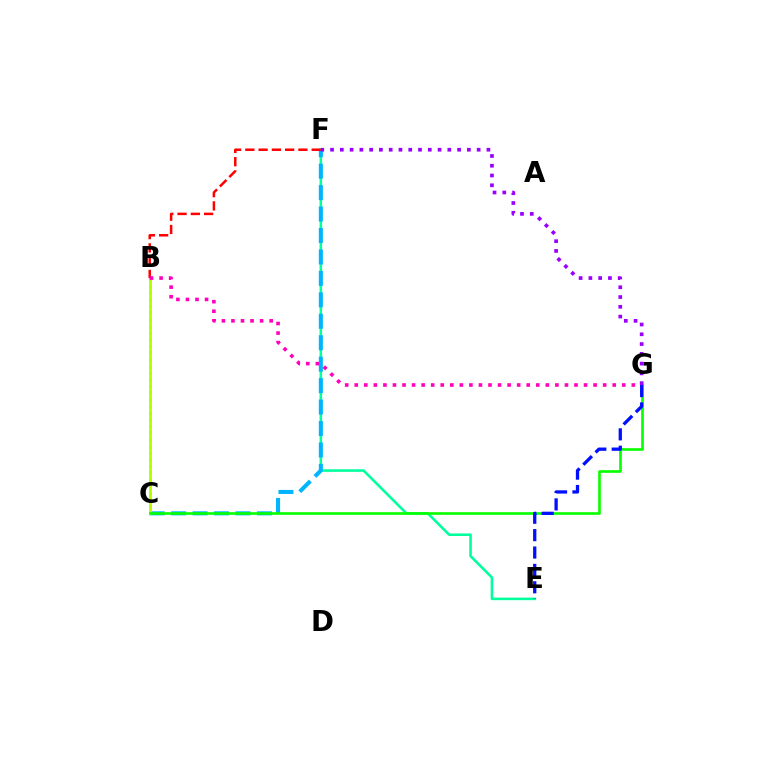{('B', 'C'): [{'color': '#ffa500', 'line_style': 'dotted', 'thickness': 1.82}, {'color': '#b3ff00', 'line_style': 'solid', 'thickness': 2.06}], ('E', 'F'): [{'color': '#00ff9d', 'line_style': 'solid', 'thickness': 1.86}], ('C', 'F'): [{'color': '#00b5ff', 'line_style': 'dashed', 'thickness': 2.91}], ('C', 'G'): [{'color': '#08ff00', 'line_style': 'solid', 'thickness': 1.9}], ('B', 'F'): [{'color': '#ff0000', 'line_style': 'dashed', 'thickness': 1.8}], ('F', 'G'): [{'color': '#9b00ff', 'line_style': 'dotted', 'thickness': 2.66}], ('B', 'G'): [{'color': '#ff00bd', 'line_style': 'dotted', 'thickness': 2.6}], ('E', 'G'): [{'color': '#0010ff', 'line_style': 'dashed', 'thickness': 2.36}]}